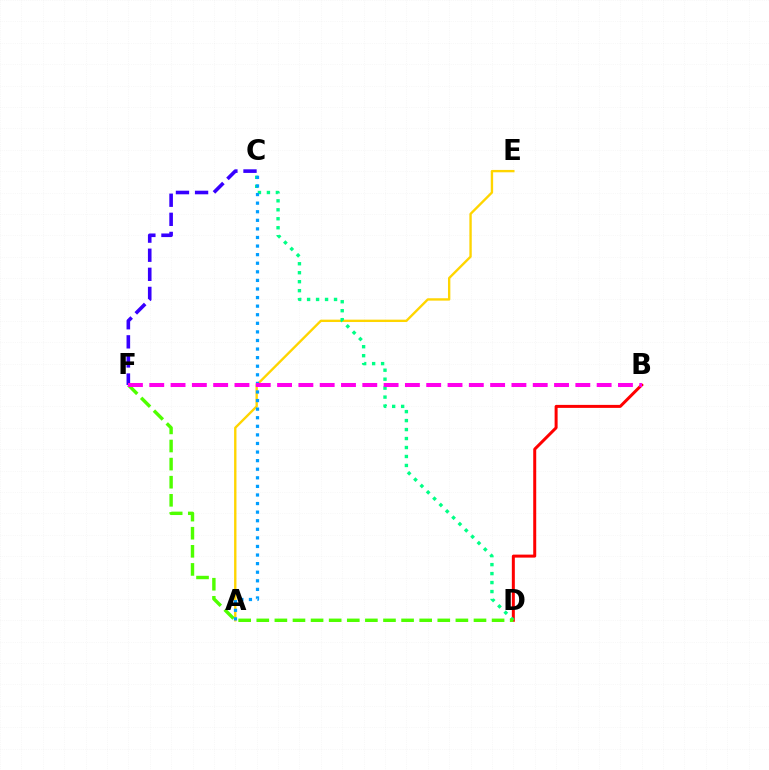{('A', 'E'): [{'color': '#ffd500', 'line_style': 'solid', 'thickness': 1.7}], ('C', 'F'): [{'color': '#3700ff', 'line_style': 'dashed', 'thickness': 2.59}], ('B', 'D'): [{'color': '#ff0000', 'line_style': 'solid', 'thickness': 2.16}], ('C', 'D'): [{'color': '#00ff86', 'line_style': 'dotted', 'thickness': 2.44}], ('D', 'F'): [{'color': '#4fff00', 'line_style': 'dashed', 'thickness': 2.46}], ('A', 'C'): [{'color': '#009eff', 'line_style': 'dotted', 'thickness': 2.33}], ('B', 'F'): [{'color': '#ff00ed', 'line_style': 'dashed', 'thickness': 2.89}]}